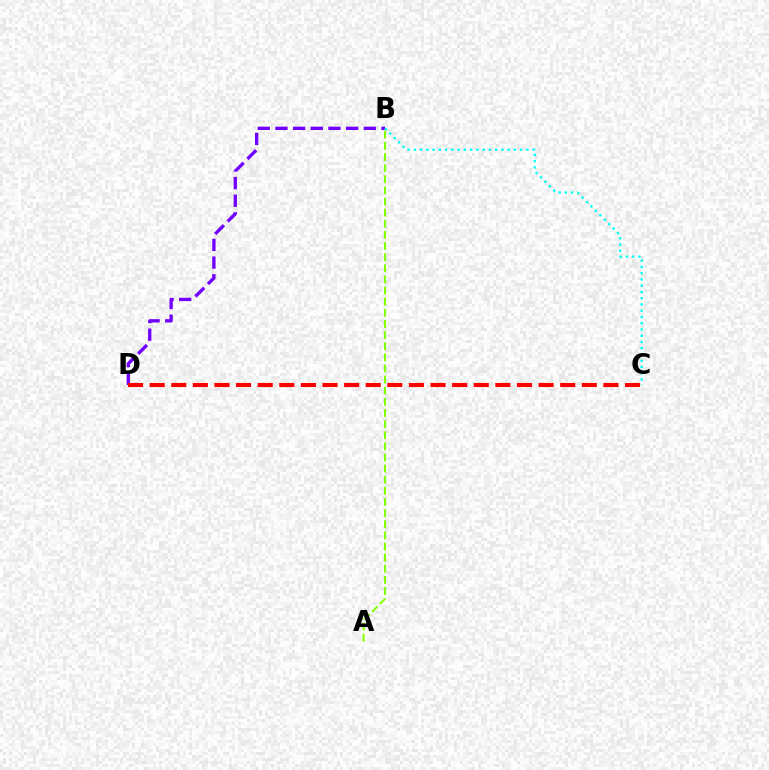{('B', 'D'): [{'color': '#7200ff', 'line_style': 'dashed', 'thickness': 2.4}], ('B', 'C'): [{'color': '#00fff6', 'line_style': 'dotted', 'thickness': 1.7}], ('A', 'B'): [{'color': '#84ff00', 'line_style': 'dashed', 'thickness': 1.51}], ('C', 'D'): [{'color': '#ff0000', 'line_style': 'dashed', 'thickness': 2.94}]}